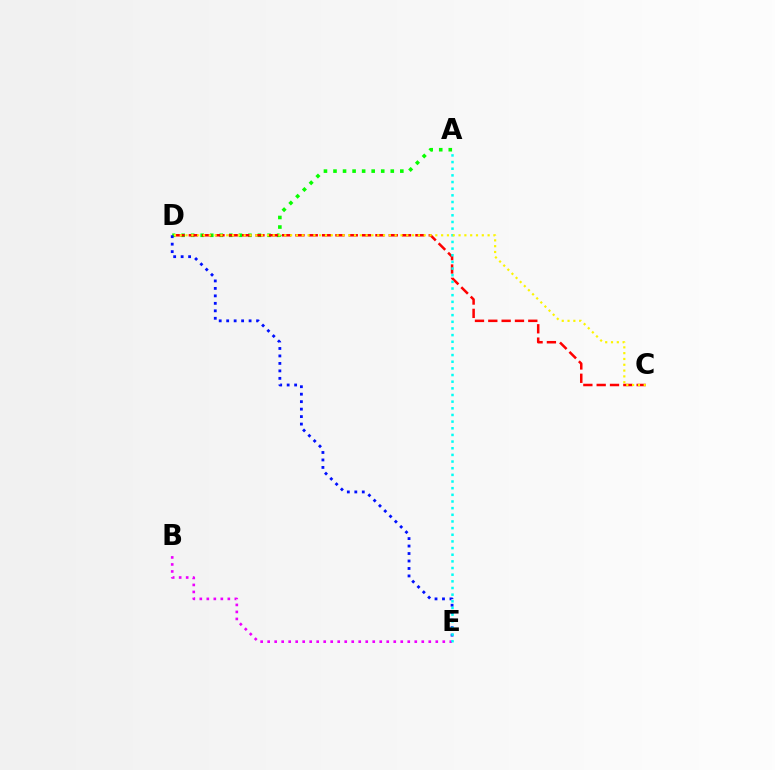{('A', 'D'): [{'color': '#08ff00', 'line_style': 'dotted', 'thickness': 2.59}], ('C', 'D'): [{'color': '#ff0000', 'line_style': 'dashed', 'thickness': 1.81}, {'color': '#fcf500', 'line_style': 'dotted', 'thickness': 1.58}], ('D', 'E'): [{'color': '#0010ff', 'line_style': 'dotted', 'thickness': 2.03}], ('B', 'E'): [{'color': '#ee00ff', 'line_style': 'dotted', 'thickness': 1.9}], ('A', 'E'): [{'color': '#00fff6', 'line_style': 'dotted', 'thickness': 1.81}]}